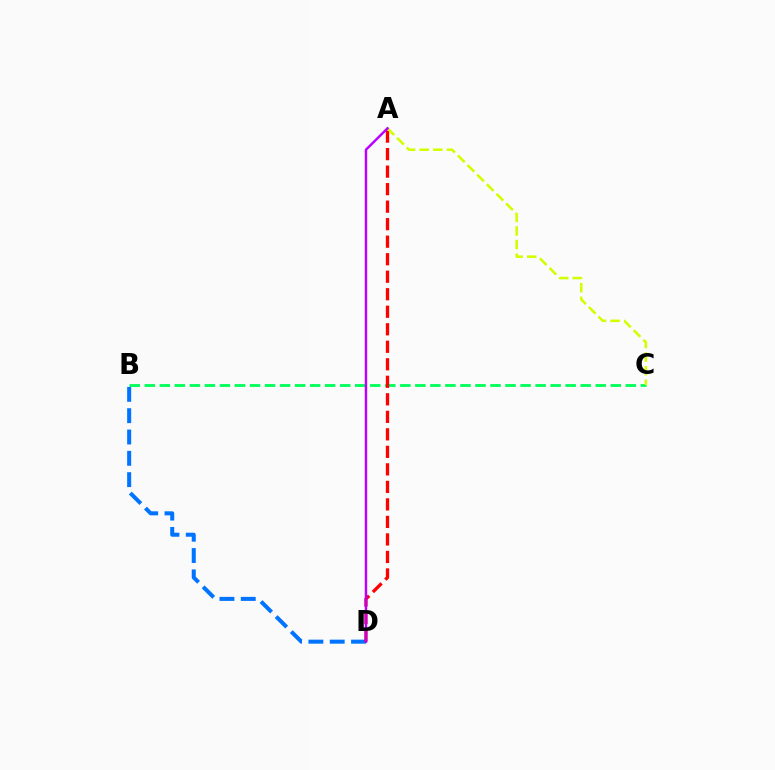{('B', 'C'): [{'color': '#00ff5c', 'line_style': 'dashed', 'thickness': 2.04}], ('B', 'D'): [{'color': '#0074ff', 'line_style': 'dashed', 'thickness': 2.9}], ('A', 'D'): [{'color': '#ff0000', 'line_style': 'dashed', 'thickness': 2.38}, {'color': '#b900ff', 'line_style': 'solid', 'thickness': 1.76}], ('A', 'C'): [{'color': '#d1ff00', 'line_style': 'dashed', 'thickness': 1.85}]}